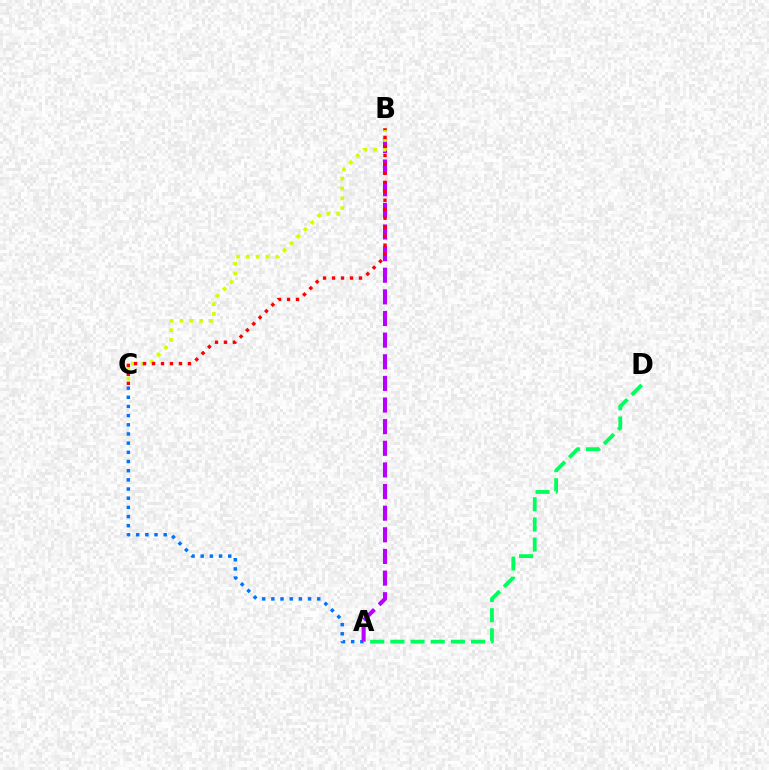{('A', 'C'): [{'color': '#0074ff', 'line_style': 'dotted', 'thickness': 2.49}], ('A', 'B'): [{'color': '#b900ff', 'line_style': 'dashed', 'thickness': 2.94}], ('B', 'C'): [{'color': '#d1ff00', 'line_style': 'dotted', 'thickness': 2.67}, {'color': '#ff0000', 'line_style': 'dotted', 'thickness': 2.44}], ('A', 'D'): [{'color': '#00ff5c', 'line_style': 'dashed', 'thickness': 2.74}]}